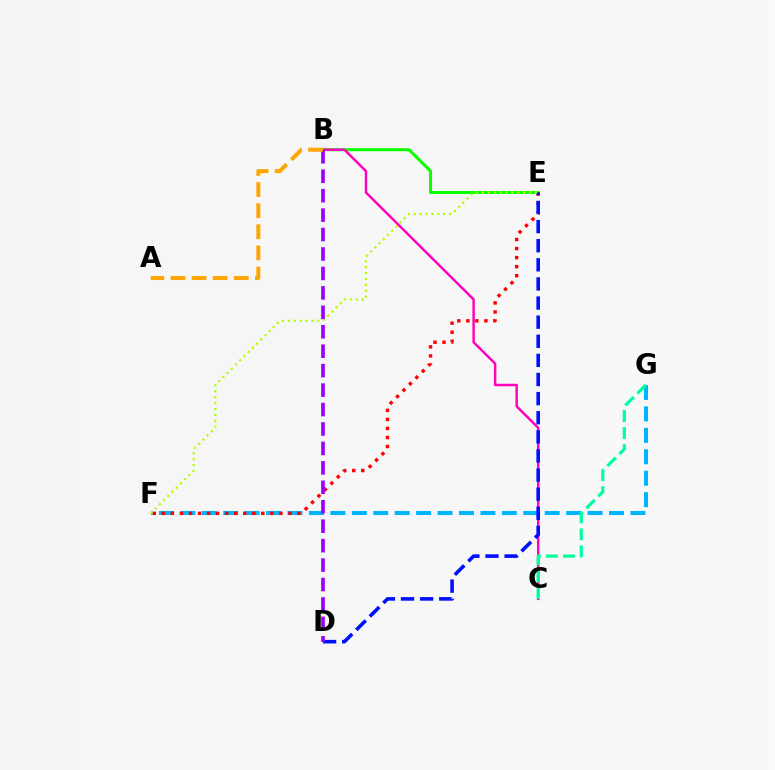{('B', 'E'): [{'color': '#08ff00', 'line_style': 'solid', 'thickness': 2.18}], ('B', 'C'): [{'color': '#ff00bd', 'line_style': 'solid', 'thickness': 1.76}], ('F', 'G'): [{'color': '#00b5ff', 'line_style': 'dashed', 'thickness': 2.91}], ('E', 'F'): [{'color': '#ff0000', 'line_style': 'dotted', 'thickness': 2.46}, {'color': '#b3ff00', 'line_style': 'dotted', 'thickness': 1.61}], ('C', 'G'): [{'color': '#00ff9d', 'line_style': 'dashed', 'thickness': 2.31}], ('D', 'E'): [{'color': '#0010ff', 'line_style': 'dashed', 'thickness': 2.6}], ('B', 'D'): [{'color': '#9b00ff', 'line_style': 'dashed', 'thickness': 2.64}], ('A', 'B'): [{'color': '#ffa500', 'line_style': 'dashed', 'thickness': 2.87}]}